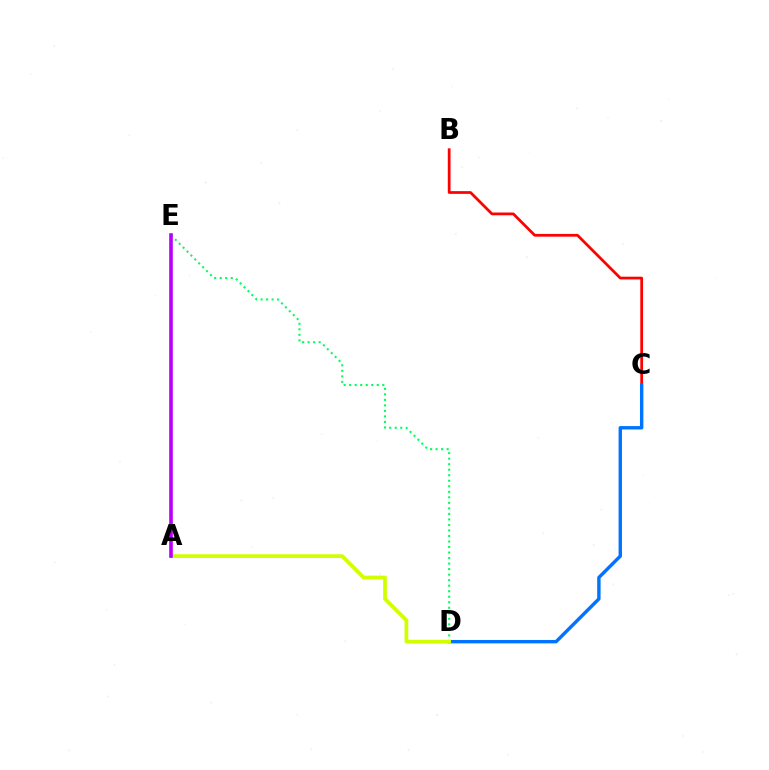{('D', 'E'): [{'color': '#00ff5c', 'line_style': 'dotted', 'thickness': 1.5}], ('B', 'C'): [{'color': '#ff0000', 'line_style': 'solid', 'thickness': 1.98}], ('C', 'D'): [{'color': '#0074ff', 'line_style': 'solid', 'thickness': 2.45}], ('A', 'D'): [{'color': '#d1ff00', 'line_style': 'solid', 'thickness': 2.71}], ('A', 'E'): [{'color': '#b900ff', 'line_style': 'solid', 'thickness': 2.61}]}